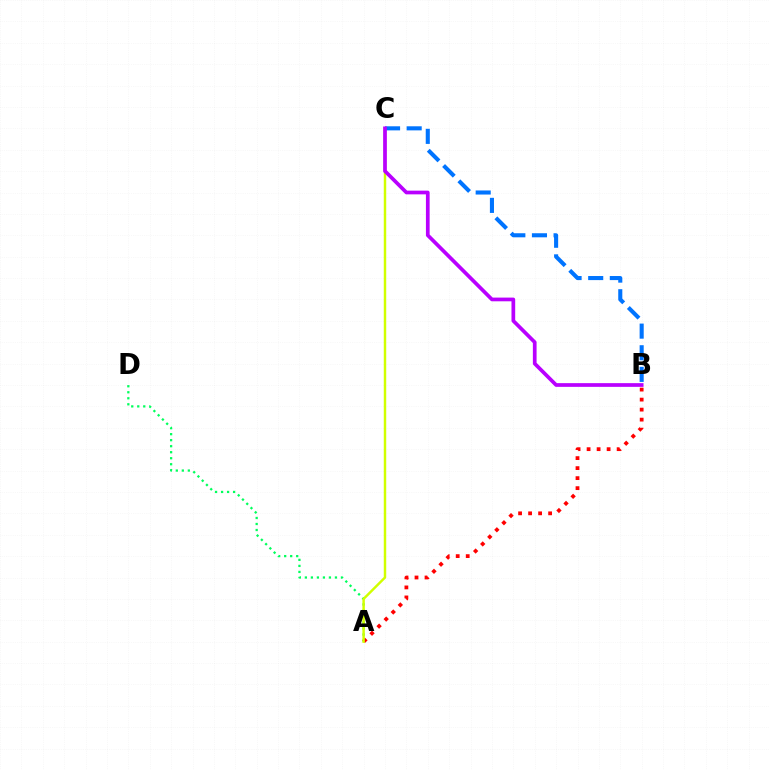{('A', 'D'): [{'color': '#00ff5c', 'line_style': 'dotted', 'thickness': 1.63}], ('A', 'B'): [{'color': '#ff0000', 'line_style': 'dotted', 'thickness': 2.72}], ('A', 'C'): [{'color': '#d1ff00', 'line_style': 'solid', 'thickness': 1.76}], ('B', 'C'): [{'color': '#0074ff', 'line_style': 'dashed', 'thickness': 2.94}, {'color': '#b900ff', 'line_style': 'solid', 'thickness': 2.67}]}